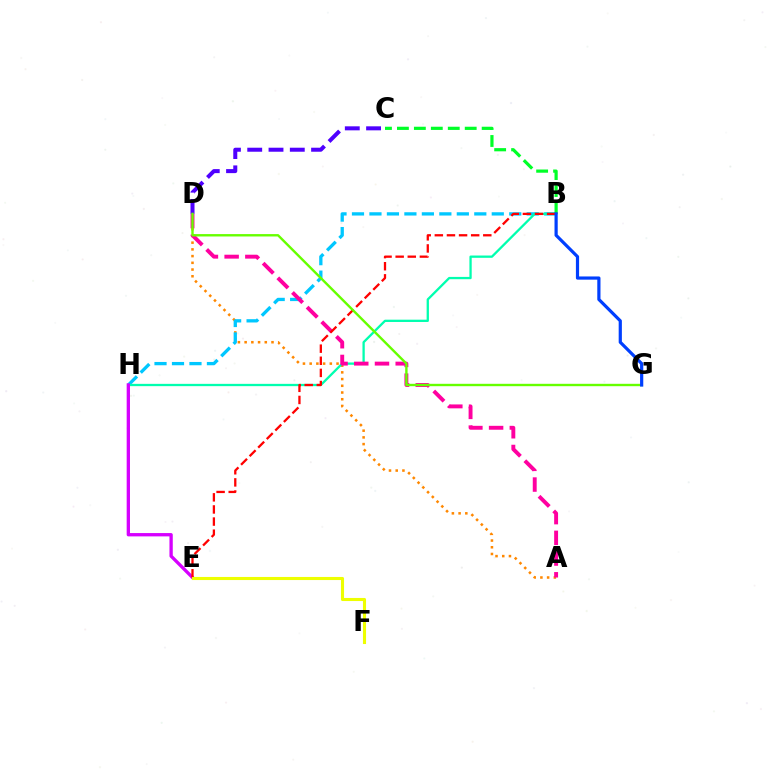{('A', 'D'): [{'color': '#ff8800', 'line_style': 'dotted', 'thickness': 1.83}, {'color': '#ff00a0', 'line_style': 'dashed', 'thickness': 2.81}], ('B', 'H'): [{'color': '#00c7ff', 'line_style': 'dashed', 'thickness': 2.37}, {'color': '#00ffaf', 'line_style': 'solid', 'thickness': 1.65}], ('B', 'C'): [{'color': '#00ff27', 'line_style': 'dashed', 'thickness': 2.3}], ('E', 'H'): [{'color': '#d600ff', 'line_style': 'solid', 'thickness': 2.39}], ('C', 'D'): [{'color': '#4f00ff', 'line_style': 'dashed', 'thickness': 2.89}], ('B', 'E'): [{'color': '#ff0000', 'line_style': 'dashed', 'thickness': 1.65}], ('D', 'G'): [{'color': '#66ff00', 'line_style': 'solid', 'thickness': 1.72}], ('E', 'F'): [{'color': '#eeff00', 'line_style': 'solid', 'thickness': 2.23}], ('B', 'G'): [{'color': '#003fff', 'line_style': 'solid', 'thickness': 2.3}]}